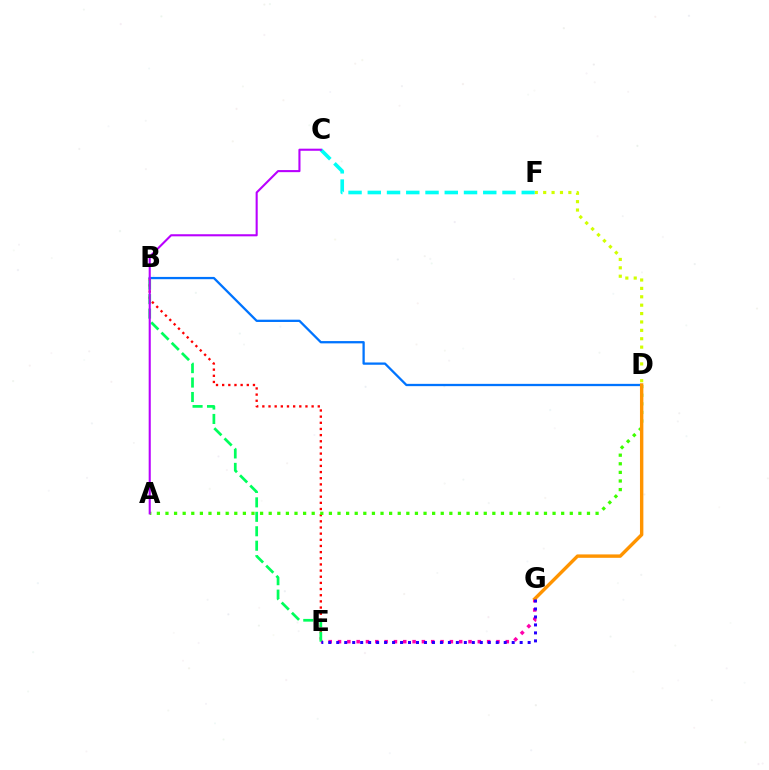{('B', 'E'): [{'color': '#ff0000', 'line_style': 'dotted', 'thickness': 1.67}, {'color': '#00ff5c', 'line_style': 'dashed', 'thickness': 1.96}], ('D', 'F'): [{'color': '#d1ff00', 'line_style': 'dotted', 'thickness': 2.28}], ('E', 'G'): [{'color': '#ff00ac', 'line_style': 'dotted', 'thickness': 2.53}, {'color': '#2500ff', 'line_style': 'dotted', 'thickness': 2.17}], ('B', 'D'): [{'color': '#0074ff', 'line_style': 'solid', 'thickness': 1.65}], ('A', 'D'): [{'color': '#3dff00', 'line_style': 'dotted', 'thickness': 2.34}], ('C', 'F'): [{'color': '#00fff6', 'line_style': 'dashed', 'thickness': 2.61}], ('D', 'G'): [{'color': '#ff9400', 'line_style': 'solid', 'thickness': 2.45}], ('A', 'C'): [{'color': '#b900ff', 'line_style': 'solid', 'thickness': 1.51}]}